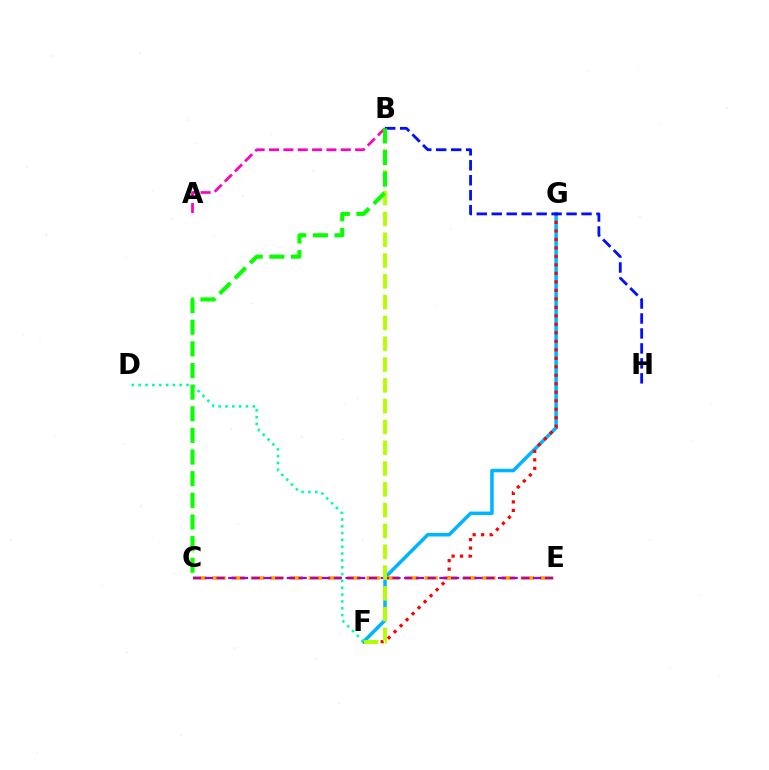{('F', 'G'): [{'color': '#00b5ff', 'line_style': 'solid', 'thickness': 2.54}, {'color': '#ff0000', 'line_style': 'dotted', 'thickness': 2.31}], ('C', 'E'): [{'color': '#ffa500', 'line_style': 'dashed', 'thickness': 2.62}, {'color': '#9b00ff', 'line_style': 'dashed', 'thickness': 1.59}], ('B', 'F'): [{'color': '#b3ff00', 'line_style': 'dashed', 'thickness': 2.83}], ('A', 'B'): [{'color': '#ff00bd', 'line_style': 'dashed', 'thickness': 1.95}], ('D', 'F'): [{'color': '#00ff9d', 'line_style': 'dotted', 'thickness': 1.86}], ('B', 'H'): [{'color': '#0010ff', 'line_style': 'dashed', 'thickness': 2.03}], ('B', 'C'): [{'color': '#08ff00', 'line_style': 'dashed', 'thickness': 2.94}]}